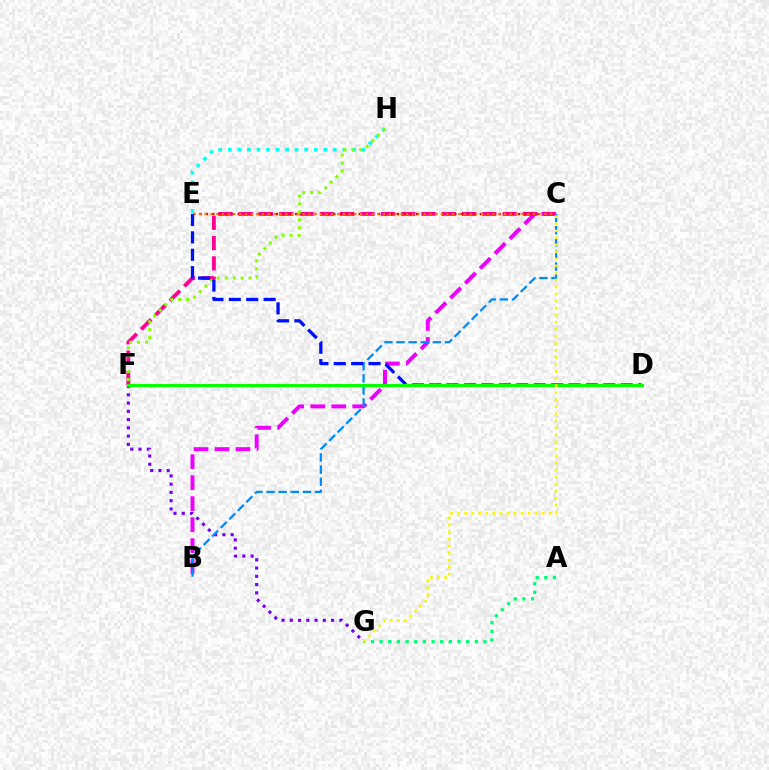{('B', 'C'): [{'color': '#ee00ff', 'line_style': 'dashed', 'thickness': 2.85}, {'color': '#008cff', 'line_style': 'dashed', 'thickness': 1.64}], ('C', 'F'): [{'color': '#ff0094', 'line_style': 'dashed', 'thickness': 2.76}], ('C', 'E'): [{'color': '#ff0000', 'line_style': 'dotted', 'thickness': 1.73}, {'color': '#ff7c00', 'line_style': 'dotted', 'thickness': 1.56}], ('A', 'G'): [{'color': '#00ff74', 'line_style': 'dotted', 'thickness': 2.35}], ('F', 'G'): [{'color': '#7200ff', 'line_style': 'dotted', 'thickness': 2.24}], ('E', 'H'): [{'color': '#00fff6', 'line_style': 'dotted', 'thickness': 2.59}], ('F', 'H'): [{'color': '#84ff00', 'line_style': 'dotted', 'thickness': 2.15}], ('D', 'E'): [{'color': '#0010ff', 'line_style': 'dashed', 'thickness': 2.36}], ('D', 'F'): [{'color': '#08ff00', 'line_style': 'solid', 'thickness': 2.22}], ('C', 'G'): [{'color': '#fcf500', 'line_style': 'dotted', 'thickness': 1.91}]}